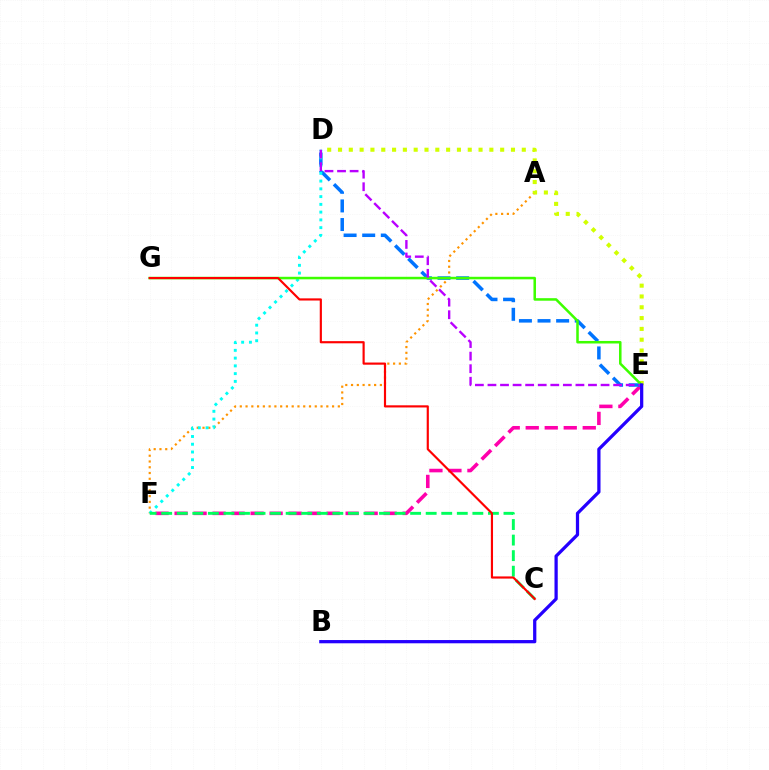{('A', 'F'): [{'color': '#ff9400', 'line_style': 'dotted', 'thickness': 1.57}], ('E', 'F'): [{'color': '#ff00ac', 'line_style': 'dashed', 'thickness': 2.58}], ('D', 'E'): [{'color': '#0074ff', 'line_style': 'dashed', 'thickness': 2.53}, {'color': '#d1ff00', 'line_style': 'dotted', 'thickness': 2.94}, {'color': '#b900ff', 'line_style': 'dashed', 'thickness': 1.71}], ('D', 'F'): [{'color': '#00fff6', 'line_style': 'dotted', 'thickness': 2.11}], ('C', 'F'): [{'color': '#00ff5c', 'line_style': 'dashed', 'thickness': 2.11}], ('E', 'G'): [{'color': '#3dff00', 'line_style': 'solid', 'thickness': 1.82}], ('C', 'G'): [{'color': '#ff0000', 'line_style': 'solid', 'thickness': 1.56}], ('B', 'E'): [{'color': '#2500ff', 'line_style': 'solid', 'thickness': 2.34}]}